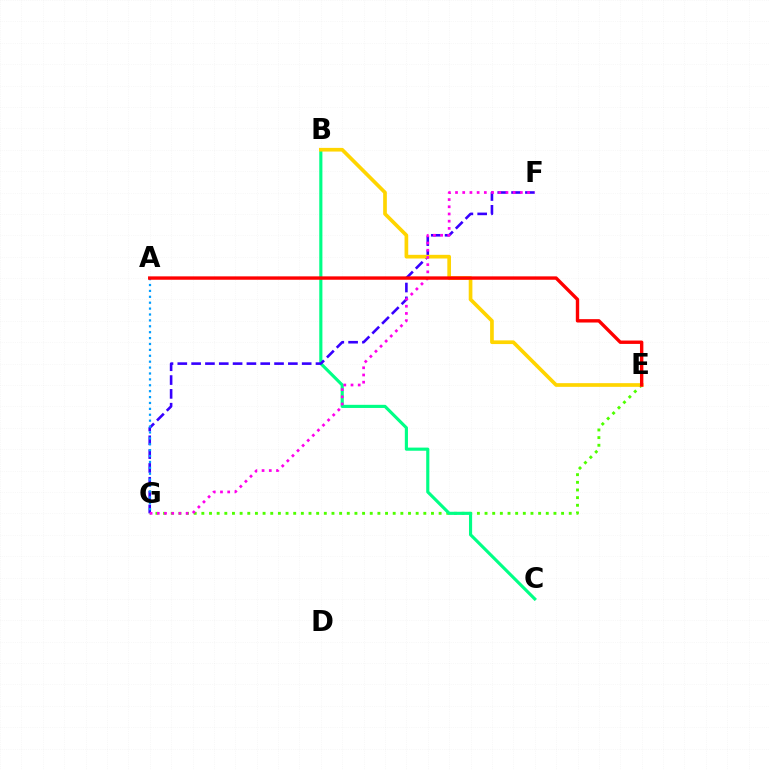{('E', 'G'): [{'color': '#4fff00', 'line_style': 'dotted', 'thickness': 2.08}], ('B', 'C'): [{'color': '#00ff86', 'line_style': 'solid', 'thickness': 2.26}], ('F', 'G'): [{'color': '#3700ff', 'line_style': 'dashed', 'thickness': 1.88}, {'color': '#ff00ed', 'line_style': 'dotted', 'thickness': 1.96}], ('B', 'E'): [{'color': '#ffd500', 'line_style': 'solid', 'thickness': 2.65}], ('A', 'G'): [{'color': '#009eff', 'line_style': 'dotted', 'thickness': 1.6}], ('A', 'E'): [{'color': '#ff0000', 'line_style': 'solid', 'thickness': 2.44}]}